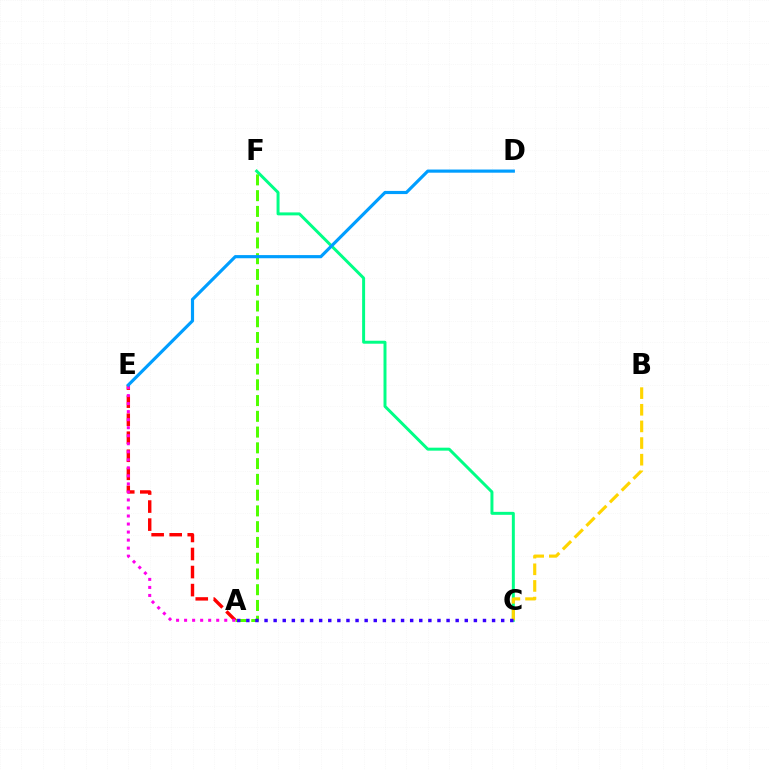{('C', 'F'): [{'color': '#00ff86', 'line_style': 'solid', 'thickness': 2.14}], ('A', 'F'): [{'color': '#4fff00', 'line_style': 'dashed', 'thickness': 2.14}], ('B', 'C'): [{'color': '#ffd500', 'line_style': 'dashed', 'thickness': 2.26}], ('A', 'E'): [{'color': '#ff0000', 'line_style': 'dashed', 'thickness': 2.45}, {'color': '#ff00ed', 'line_style': 'dotted', 'thickness': 2.18}], ('A', 'C'): [{'color': '#3700ff', 'line_style': 'dotted', 'thickness': 2.47}], ('D', 'E'): [{'color': '#009eff', 'line_style': 'solid', 'thickness': 2.28}]}